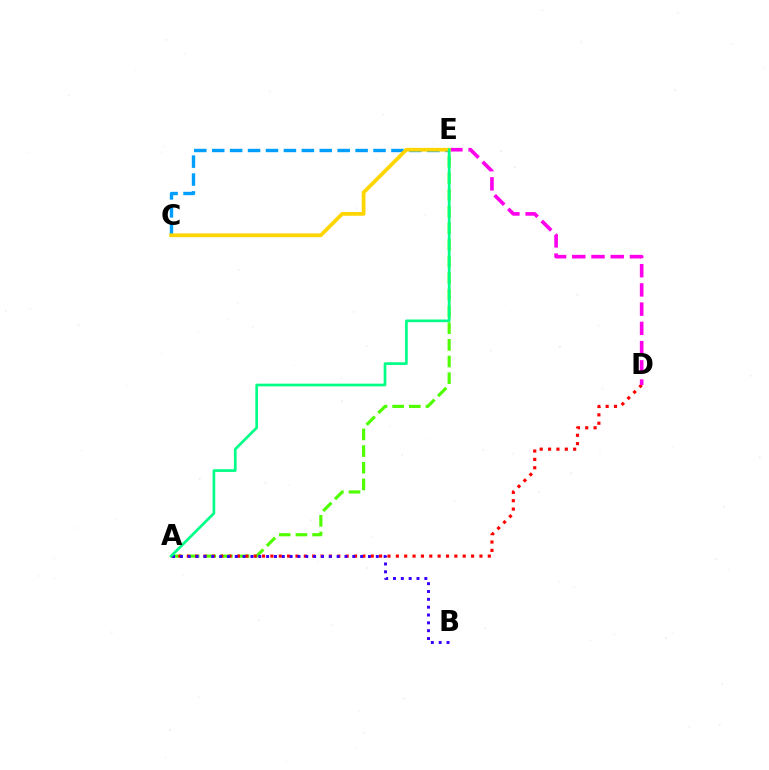{('A', 'E'): [{'color': '#4fff00', 'line_style': 'dashed', 'thickness': 2.26}, {'color': '#00ff86', 'line_style': 'solid', 'thickness': 1.94}], ('C', 'E'): [{'color': '#009eff', 'line_style': 'dashed', 'thickness': 2.43}, {'color': '#ffd500', 'line_style': 'solid', 'thickness': 2.68}], ('A', 'D'): [{'color': '#ff0000', 'line_style': 'dotted', 'thickness': 2.27}], ('A', 'B'): [{'color': '#3700ff', 'line_style': 'dotted', 'thickness': 2.13}], ('D', 'E'): [{'color': '#ff00ed', 'line_style': 'dashed', 'thickness': 2.61}]}